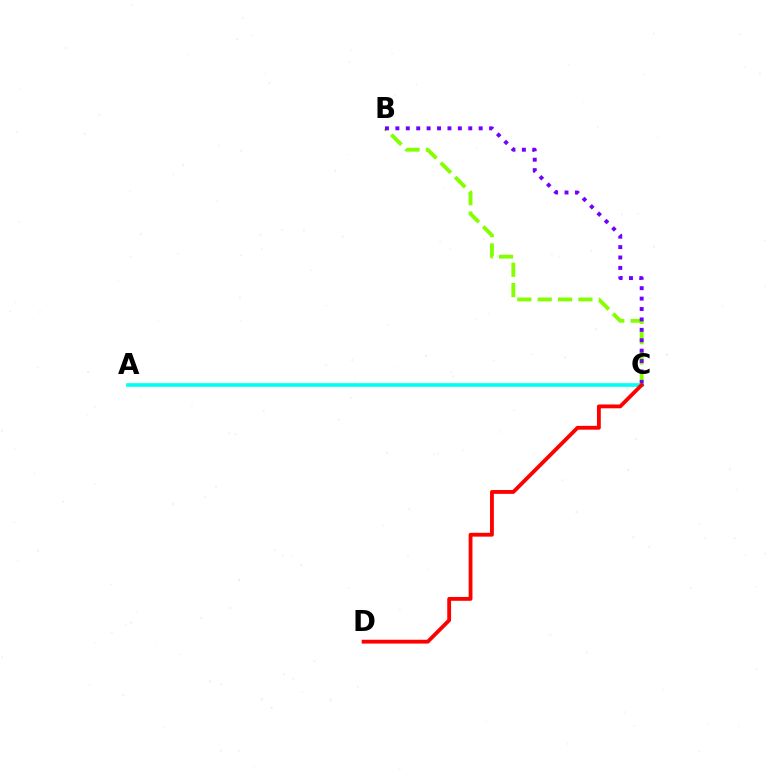{('B', 'C'): [{'color': '#84ff00', 'line_style': 'dashed', 'thickness': 2.77}, {'color': '#7200ff', 'line_style': 'dotted', 'thickness': 2.83}], ('A', 'C'): [{'color': '#00fff6', 'line_style': 'solid', 'thickness': 2.65}], ('C', 'D'): [{'color': '#ff0000', 'line_style': 'solid', 'thickness': 2.76}]}